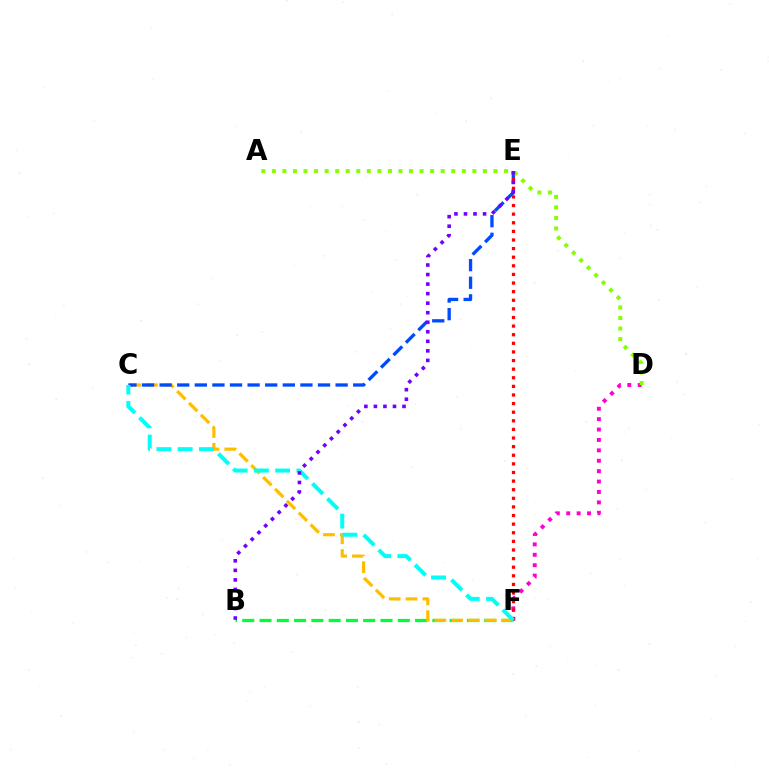{('B', 'F'): [{'color': '#00ff39', 'line_style': 'dashed', 'thickness': 2.35}], ('C', 'F'): [{'color': '#ffbd00', 'line_style': 'dashed', 'thickness': 2.28}, {'color': '#00fff6', 'line_style': 'dashed', 'thickness': 2.89}], ('C', 'E'): [{'color': '#004bff', 'line_style': 'dashed', 'thickness': 2.39}], ('D', 'F'): [{'color': '#ff00cf', 'line_style': 'dotted', 'thickness': 2.83}], ('E', 'F'): [{'color': '#ff0000', 'line_style': 'dotted', 'thickness': 2.34}], ('A', 'D'): [{'color': '#84ff00', 'line_style': 'dotted', 'thickness': 2.87}], ('B', 'E'): [{'color': '#7200ff', 'line_style': 'dotted', 'thickness': 2.59}]}